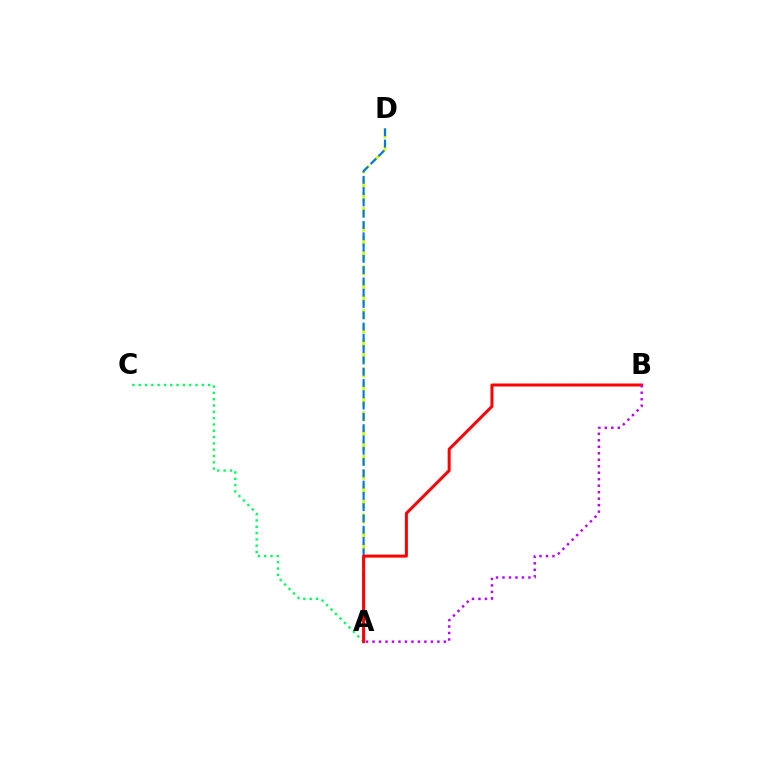{('A', 'C'): [{'color': '#00ff5c', 'line_style': 'dotted', 'thickness': 1.72}], ('A', 'D'): [{'color': '#d1ff00', 'line_style': 'dashed', 'thickness': 1.98}, {'color': '#0074ff', 'line_style': 'dashed', 'thickness': 1.53}], ('A', 'B'): [{'color': '#ff0000', 'line_style': 'solid', 'thickness': 2.15}, {'color': '#b900ff', 'line_style': 'dotted', 'thickness': 1.76}]}